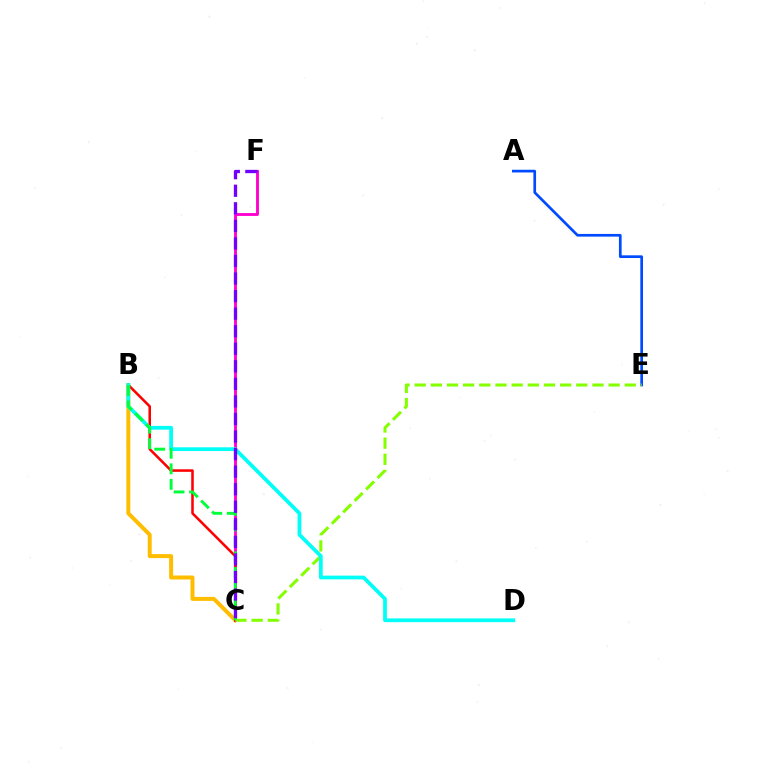{('A', 'E'): [{'color': '#004bff', 'line_style': 'solid', 'thickness': 1.94}], ('B', 'C'): [{'color': '#ffbd00', 'line_style': 'solid', 'thickness': 2.87}, {'color': '#ff0000', 'line_style': 'solid', 'thickness': 1.84}, {'color': '#00ff39', 'line_style': 'dashed', 'thickness': 2.11}], ('C', 'F'): [{'color': '#ff00cf', 'line_style': 'solid', 'thickness': 2.06}, {'color': '#7200ff', 'line_style': 'dashed', 'thickness': 2.39}], ('C', 'E'): [{'color': '#84ff00', 'line_style': 'dashed', 'thickness': 2.2}], ('B', 'D'): [{'color': '#00fff6', 'line_style': 'solid', 'thickness': 2.71}]}